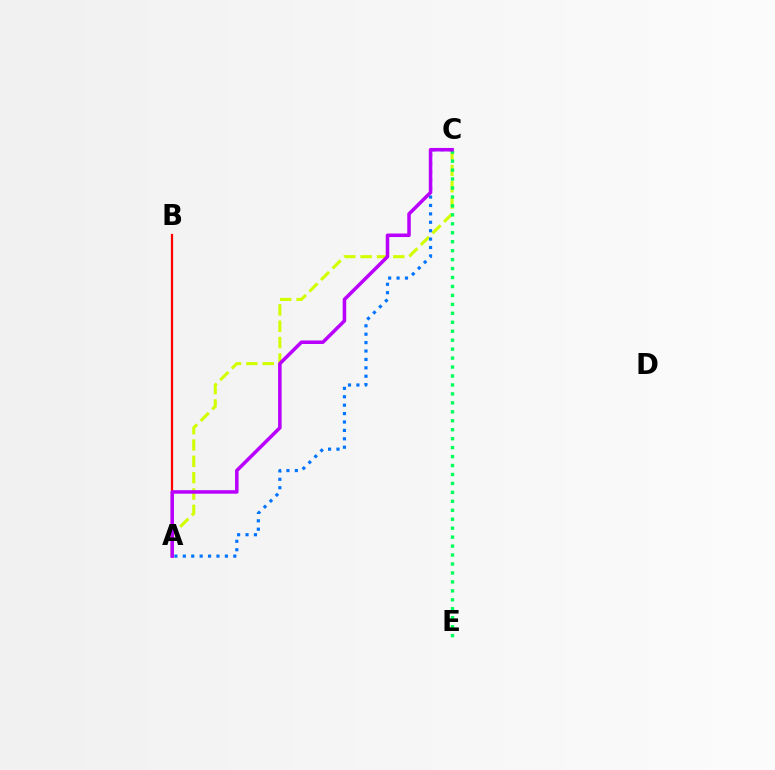{('A', 'C'): [{'color': '#d1ff00', 'line_style': 'dashed', 'thickness': 2.22}, {'color': '#0074ff', 'line_style': 'dotted', 'thickness': 2.28}, {'color': '#b900ff', 'line_style': 'solid', 'thickness': 2.54}], ('A', 'B'): [{'color': '#ff0000', 'line_style': 'solid', 'thickness': 1.61}], ('C', 'E'): [{'color': '#00ff5c', 'line_style': 'dotted', 'thickness': 2.43}]}